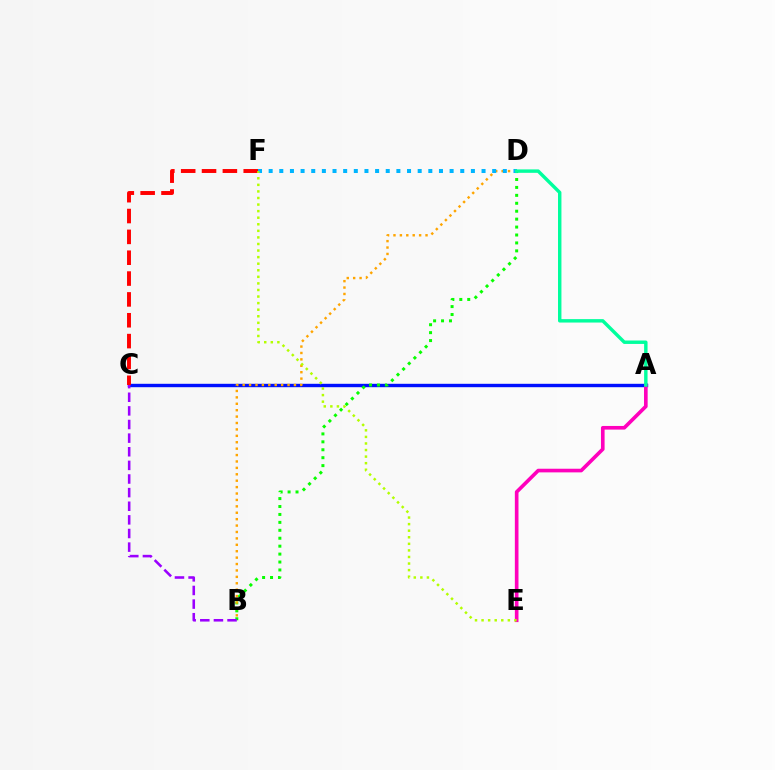{('A', 'C'): [{'color': '#0010ff', 'line_style': 'solid', 'thickness': 2.45}], ('B', 'D'): [{'color': '#08ff00', 'line_style': 'dotted', 'thickness': 2.15}, {'color': '#ffa500', 'line_style': 'dotted', 'thickness': 1.74}], ('D', 'F'): [{'color': '#00b5ff', 'line_style': 'dotted', 'thickness': 2.89}], ('A', 'E'): [{'color': '#ff00bd', 'line_style': 'solid', 'thickness': 2.62}], ('B', 'C'): [{'color': '#9b00ff', 'line_style': 'dashed', 'thickness': 1.85}], ('C', 'F'): [{'color': '#ff0000', 'line_style': 'dashed', 'thickness': 2.83}], ('A', 'D'): [{'color': '#00ff9d', 'line_style': 'solid', 'thickness': 2.47}], ('E', 'F'): [{'color': '#b3ff00', 'line_style': 'dotted', 'thickness': 1.79}]}